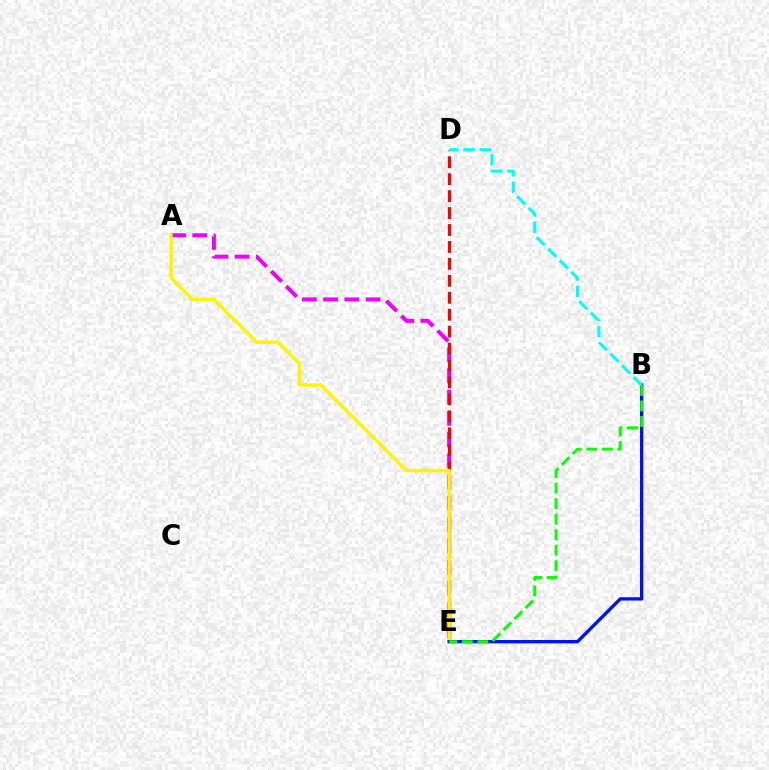{('A', 'E'): [{'color': '#ee00ff', 'line_style': 'dashed', 'thickness': 2.89}, {'color': '#fcf500', 'line_style': 'solid', 'thickness': 2.48}], ('D', 'E'): [{'color': '#ff0000', 'line_style': 'dashed', 'thickness': 2.3}], ('B', 'E'): [{'color': '#0010ff', 'line_style': 'solid', 'thickness': 2.39}, {'color': '#08ff00', 'line_style': 'dashed', 'thickness': 2.11}], ('B', 'D'): [{'color': '#00fff6', 'line_style': 'dashed', 'thickness': 2.22}]}